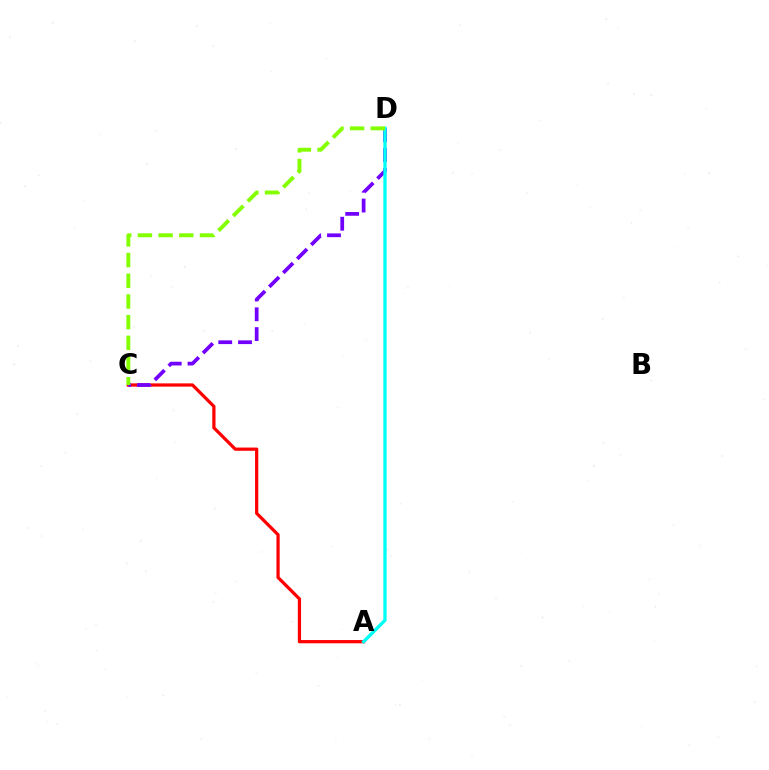{('A', 'C'): [{'color': '#ff0000', 'line_style': 'solid', 'thickness': 2.33}], ('C', 'D'): [{'color': '#7200ff', 'line_style': 'dashed', 'thickness': 2.69}, {'color': '#84ff00', 'line_style': 'dashed', 'thickness': 2.81}], ('A', 'D'): [{'color': '#00fff6', 'line_style': 'solid', 'thickness': 2.38}]}